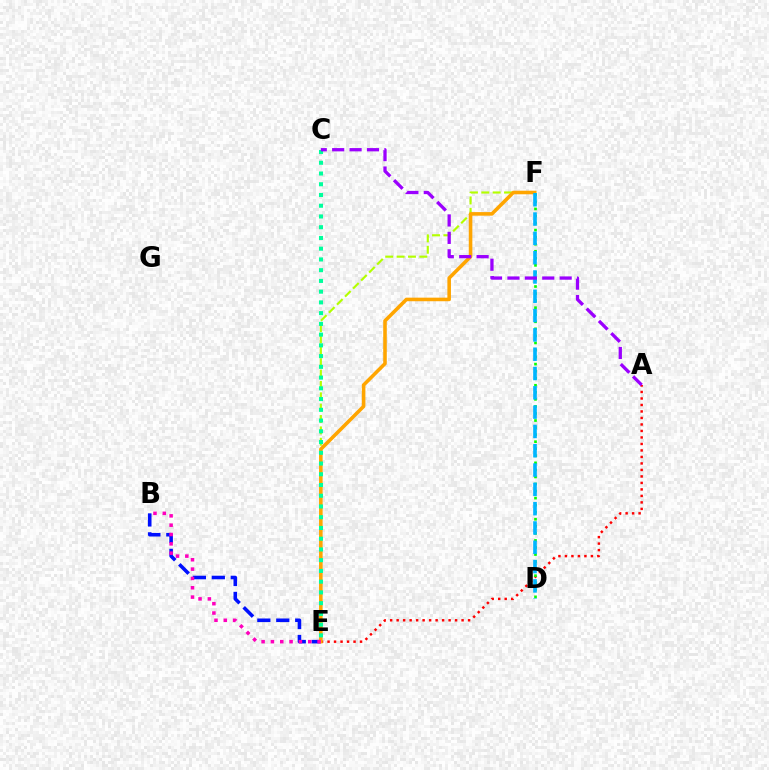{('B', 'E'): [{'color': '#0010ff', 'line_style': 'dashed', 'thickness': 2.57}, {'color': '#ff00bd', 'line_style': 'dotted', 'thickness': 2.54}], ('E', 'F'): [{'color': '#b3ff00', 'line_style': 'dashed', 'thickness': 1.54}, {'color': '#ffa500', 'line_style': 'solid', 'thickness': 2.57}], ('A', 'E'): [{'color': '#ff0000', 'line_style': 'dotted', 'thickness': 1.76}], ('D', 'F'): [{'color': '#08ff00', 'line_style': 'dotted', 'thickness': 1.92}, {'color': '#00b5ff', 'line_style': 'dashed', 'thickness': 2.62}], ('C', 'E'): [{'color': '#00ff9d', 'line_style': 'dotted', 'thickness': 2.92}], ('A', 'C'): [{'color': '#9b00ff', 'line_style': 'dashed', 'thickness': 2.37}]}